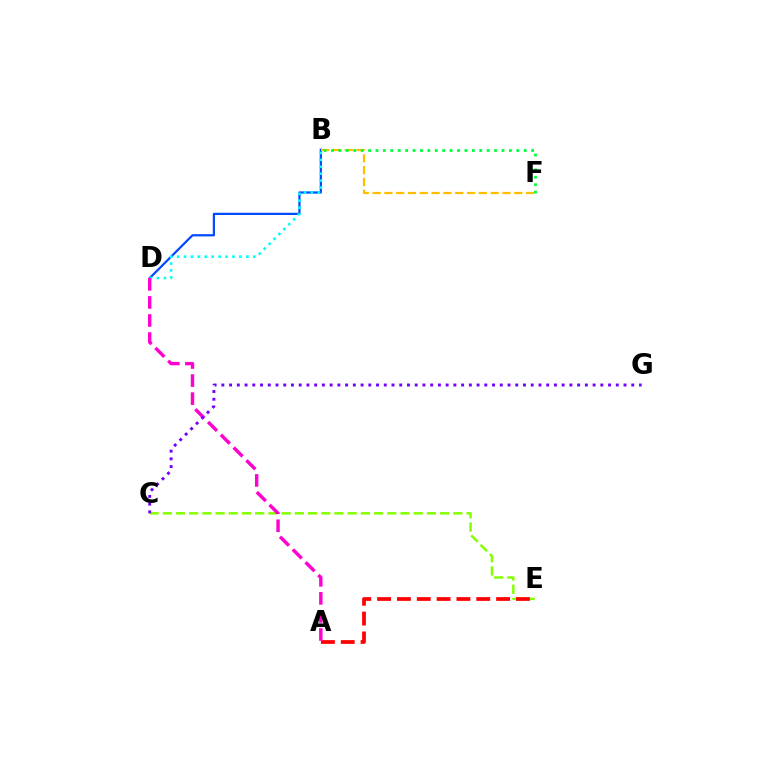{('C', 'E'): [{'color': '#84ff00', 'line_style': 'dashed', 'thickness': 1.79}], ('B', 'D'): [{'color': '#004bff', 'line_style': 'solid', 'thickness': 1.61}, {'color': '#00fff6', 'line_style': 'dotted', 'thickness': 1.88}], ('A', 'E'): [{'color': '#ff0000', 'line_style': 'dashed', 'thickness': 2.69}], ('B', 'F'): [{'color': '#ffbd00', 'line_style': 'dashed', 'thickness': 1.6}, {'color': '#00ff39', 'line_style': 'dotted', 'thickness': 2.01}], ('A', 'D'): [{'color': '#ff00cf', 'line_style': 'dashed', 'thickness': 2.45}], ('C', 'G'): [{'color': '#7200ff', 'line_style': 'dotted', 'thickness': 2.1}]}